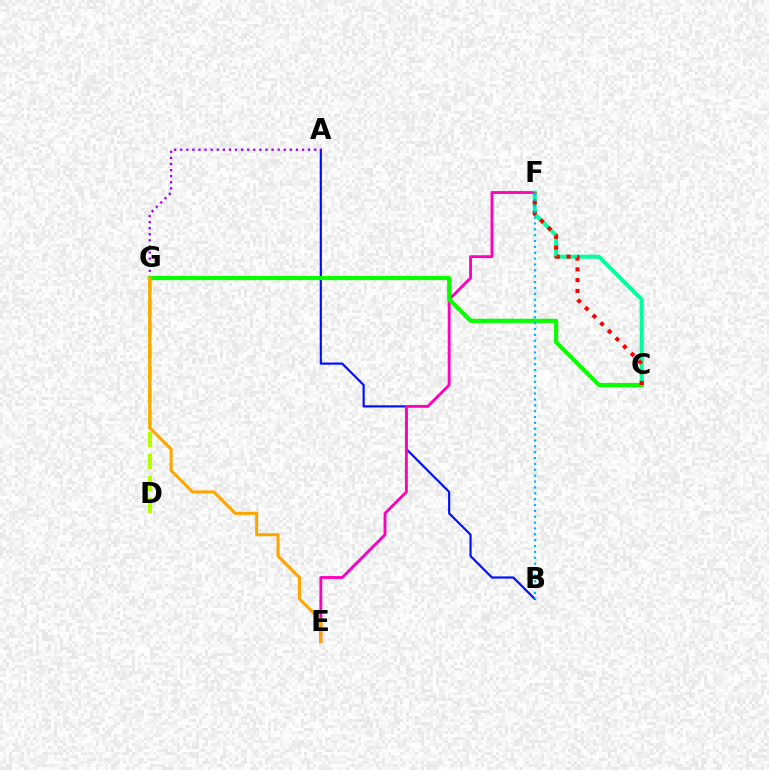{('A', 'B'): [{'color': '#0010ff', 'line_style': 'solid', 'thickness': 1.57}], ('D', 'G'): [{'color': '#b3ff00', 'line_style': 'dashed', 'thickness': 2.99}], ('A', 'G'): [{'color': '#9b00ff', 'line_style': 'dotted', 'thickness': 1.65}], ('E', 'F'): [{'color': '#ff00bd', 'line_style': 'solid', 'thickness': 2.05}], ('C', 'F'): [{'color': '#00ff9d', 'line_style': 'solid', 'thickness': 2.88}, {'color': '#ff0000', 'line_style': 'dotted', 'thickness': 2.93}], ('C', 'G'): [{'color': '#08ff00', 'line_style': 'solid', 'thickness': 2.99}], ('B', 'F'): [{'color': '#00b5ff', 'line_style': 'dotted', 'thickness': 1.59}], ('E', 'G'): [{'color': '#ffa500', 'line_style': 'solid', 'thickness': 2.2}]}